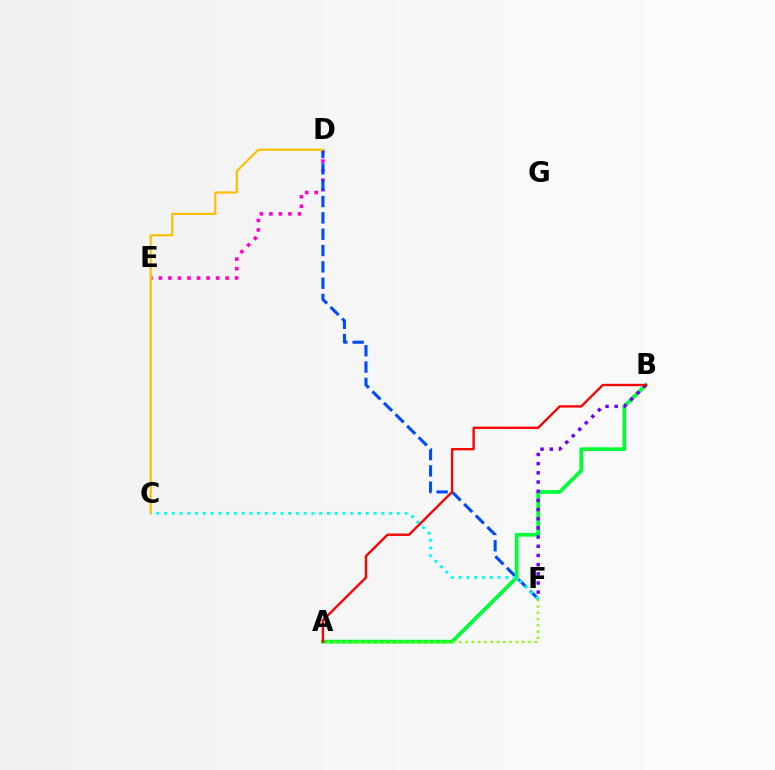{('D', 'E'): [{'color': '#ff00cf', 'line_style': 'dotted', 'thickness': 2.59}], ('D', 'F'): [{'color': '#004bff', 'line_style': 'dashed', 'thickness': 2.22}], ('A', 'B'): [{'color': '#00ff39', 'line_style': 'solid', 'thickness': 2.69}, {'color': '#ff0000', 'line_style': 'solid', 'thickness': 1.7}], ('C', 'D'): [{'color': '#ffbd00', 'line_style': 'solid', 'thickness': 1.55}], ('B', 'F'): [{'color': '#7200ff', 'line_style': 'dotted', 'thickness': 2.49}], ('A', 'F'): [{'color': '#84ff00', 'line_style': 'dotted', 'thickness': 1.71}], ('C', 'F'): [{'color': '#00fff6', 'line_style': 'dotted', 'thickness': 2.11}]}